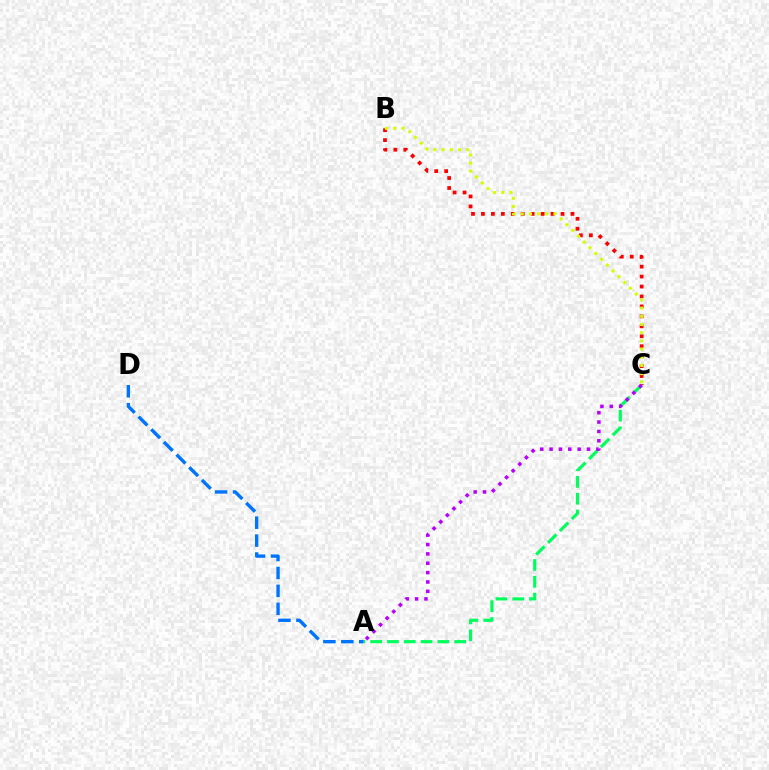{('B', 'C'): [{'color': '#ff0000', 'line_style': 'dotted', 'thickness': 2.7}, {'color': '#d1ff00', 'line_style': 'dotted', 'thickness': 2.22}], ('A', 'C'): [{'color': '#00ff5c', 'line_style': 'dashed', 'thickness': 2.28}, {'color': '#b900ff', 'line_style': 'dotted', 'thickness': 2.54}], ('A', 'D'): [{'color': '#0074ff', 'line_style': 'dashed', 'thickness': 2.43}]}